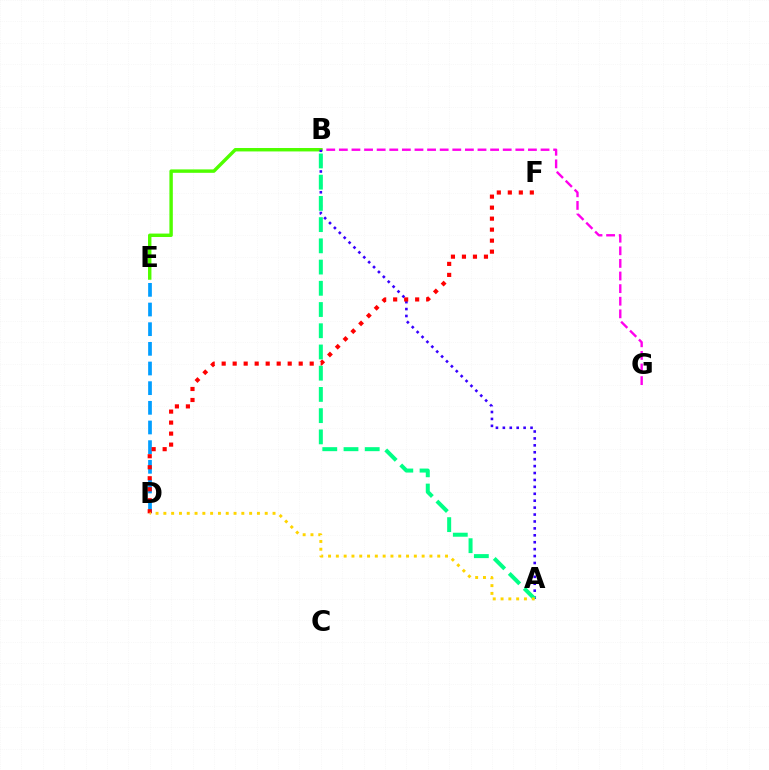{('B', 'G'): [{'color': '#ff00ed', 'line_style': 'dashed', 'thickness': 1.71}], ('D', 'E'): [{'color': '#009eff', 'line_style': 'dashed', 'thickness': 2.67}], ('B', 'E'): [{'color': '#4fff00', 'line_style': 'solid', 'thickness': 2.46}], ('A', 'B'): [{'color': '#3700ff', 'line_style': 'dotted', 'thickness': 1.88}, {'color': '#00ff86', 'line_style': 'dashed', 'thickness': 2.88}], ('D', 'F'): [{'color': '#ff0000', 'line_style': 'dotted', 'thickness': 2.99}], ('A', 'D'): [{'color': '#ffd500', 'line_style': 'dotted', 'thickness': 2.12}]}